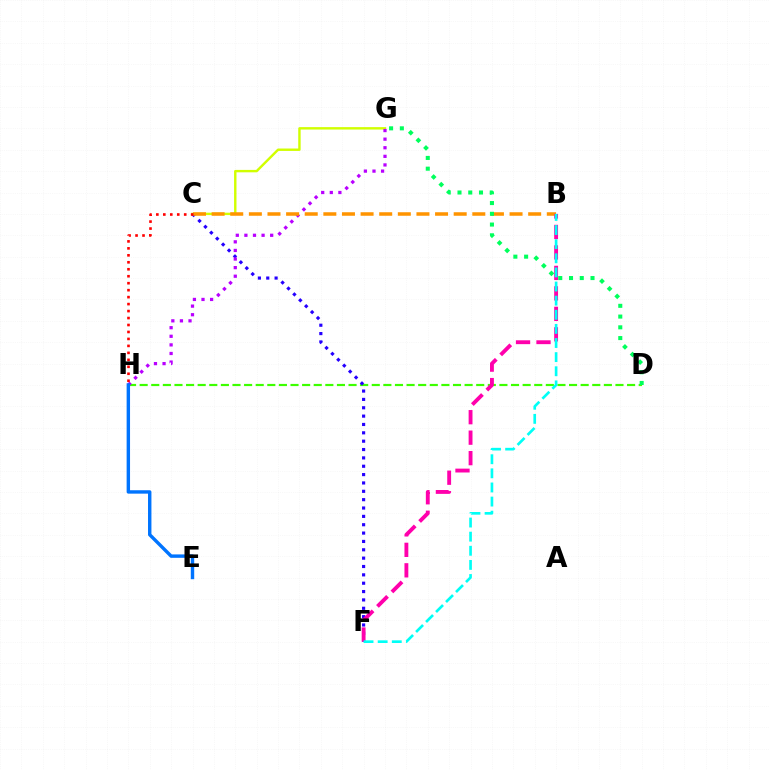{('D', 'H'): [{'color': '#3dff00', 'line_style': 'dashed', 'thickness': 1.58}], ('C', 'G'): [{'color': '#d1ff00', 'line_style': 'solid', 'thickness': 1.74}], ('C', 'F'): [{'color': '#2500ff', 'line_style': 'dotted', 'thickness': 2.27}], ('G', 'H'): [{'color': '#b900ff', 'line_style': 'dotted', 'thickness': 2.33}], ('B', 'C'): [{'color': '#ff9400', 'line_style': 'dashed', 'thickness': 2.53}], ('B', 'F'): [{'color': '#ff00ac', 'line_style': 'dashed', 'thickness': 2.78}, {'color': '#00fff6', 'line_style': 'dashed', 'thickness': 1.92}], ('D', 'G'): [{'color': '#00ff5c', 'line_style': 'dotted', 'thickness': 2.92}], ('E', 'H'): [{'color': '#0074ff', 'line_style': 'solid', 'thickness': 2.46}], ('C', 'H'): [{'color': '#ff0000', 'line_style': 'dotted', 'thickness': 1.89}]}